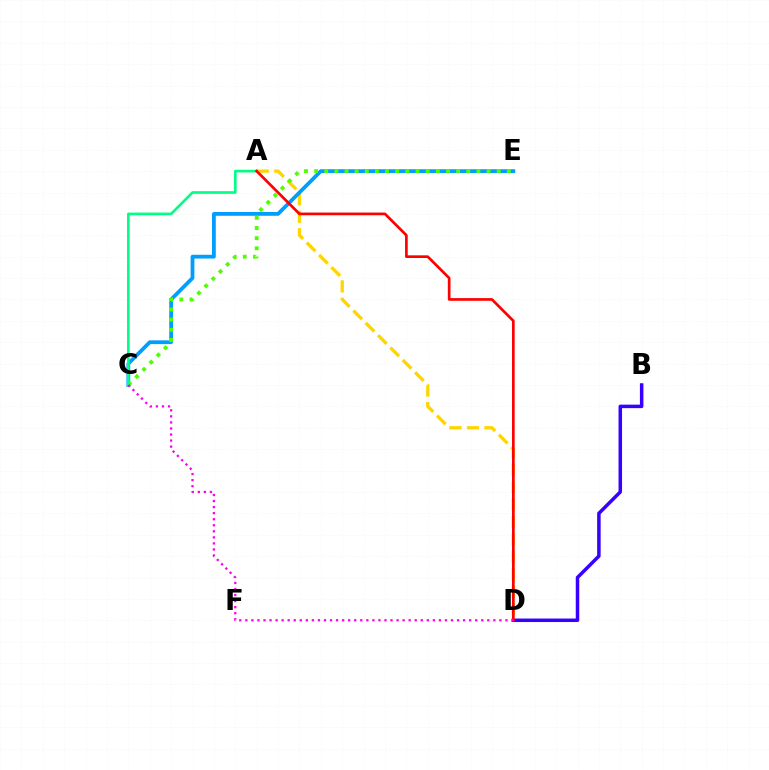{('A', 'D'): [{'color': '#ffd500', 'line_style': 'dashed', 'thickness': 2.37}, {'color': '#ff0000', 'line_style': 'solid', 'thickness': 1.93}], ('B', 'D'): [{'color': '#3700ff', 'line_style': 'solid', 'thickness': 2.52}], ('C', 'E'): [{'color': '#009eff', 'line_style': 'solid', 'thickness': 2.73}, {'color': '#4fff00', 'line_style': 'dotted', 'thickness': 2.76}], ('A', 'C'): [{'color': '#00ff86', 'line_style': 'solid', 'thickness': 1.92}], ('C', 'D'): [{'color': '#ff00ed', 'line_style': 'dotted', 'thickness': 1.64}]}